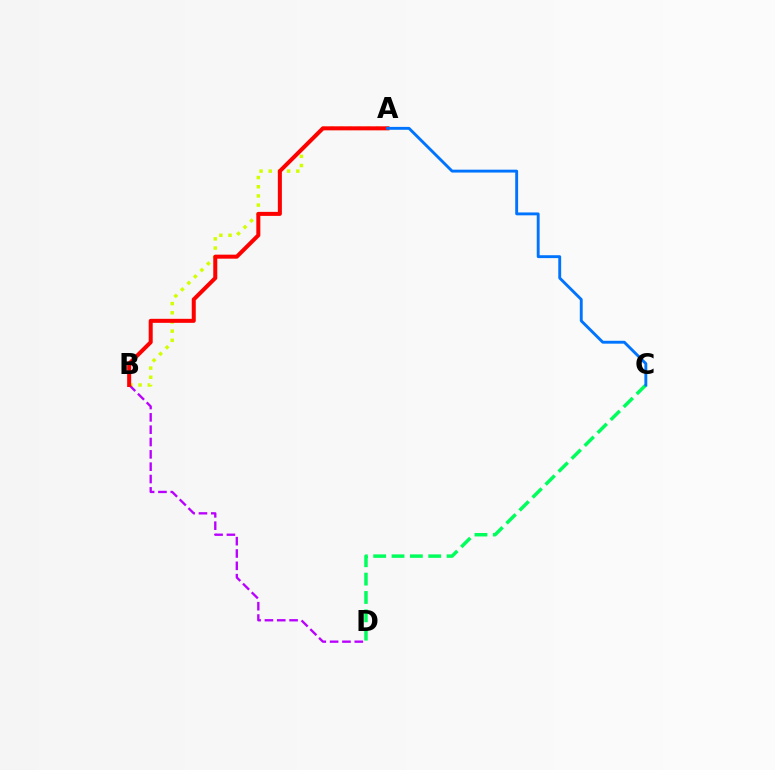{('C', 'D'): [{'color': '#00ff5c', 'line_style': 'dashed', 'thickness': 2.49}], ('A', 'B'): [{'color': '#d1ff00', 'line_style': 'dotted', 'thickness': 2.49}, {'color': '#ff0000', 'line_style': 'solid', 'thickness': 2.89}], ('B', 'D'): [{'color': '#b900ff', 'line_style': 'dashed', 'thickness': 1.68}], ('A', 'C'): [{'color': '#0074ff', 'line_style': 'solid', 'thickness': 2.08}]}